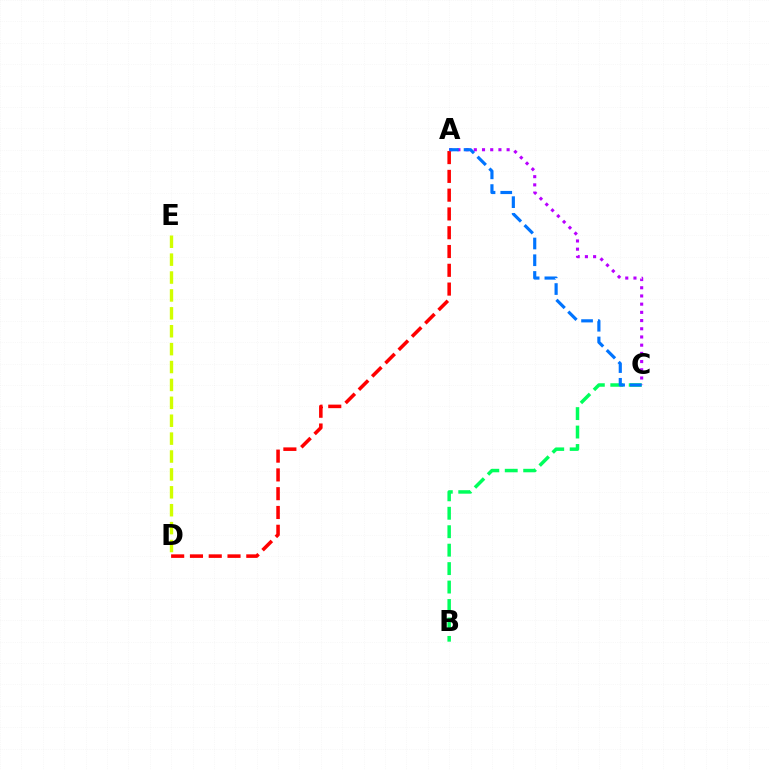{('B', 'C'): [{'color': '#00ff5c', 'line_style': 'dashed', 'thickness': 2.51}], ('D', 'E'): [{'color': '#d1ff00', 'line_style': 'dashed', 'thickness': 2.43}], ('A', 'C'): [{'color': '#b900ff', 'line_style': 'dotted', 'thickness': 2.23}, {'color': '#0074ff', 'line_style': 'dashed', 'thickness': 2.27}], ('A', 'D'): [{'color': '#ff0000', 'line_style': 'dashed', 'thickness': 2.55}]}